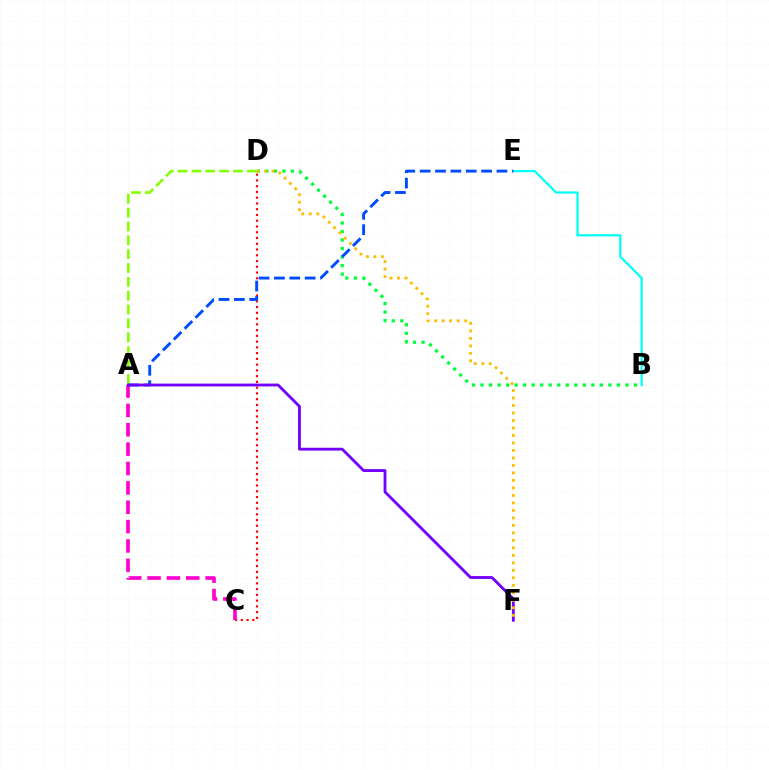{('B', 'D'): [{'color': '#00ff39', 'line_style': 'dotted', 'thickness': 2.32}], ('C', 'D'): [{'color': '#ff0000', 'line_style': 'dotted', 'thickness': 1.56}], ('B', 'E'): [{'color': '#00fff6', 'line_style': 'solid', 'thickness': 1.61}], ('A', 'C'): [{'color': '#ff00cf', 'line_style': 'dashed', 'thickness': 2.63}], ('A', 'D'): [{'color': '#84ff00', 'line_style': 'dashed', 'thickness': 1.88}], ('A', 'E'): [{'color': '#004bff', 'line_style': 'dashed', 'thickness': 2.09}], ('A', 'F'): [{'color': '#7200ff', 'line_style': 'solid', 'thickness': 2.03}], ('D', 'F'): [{'color': '#ffbd00', 'line_style': 'dotted', 'thickness': 2.04}]}